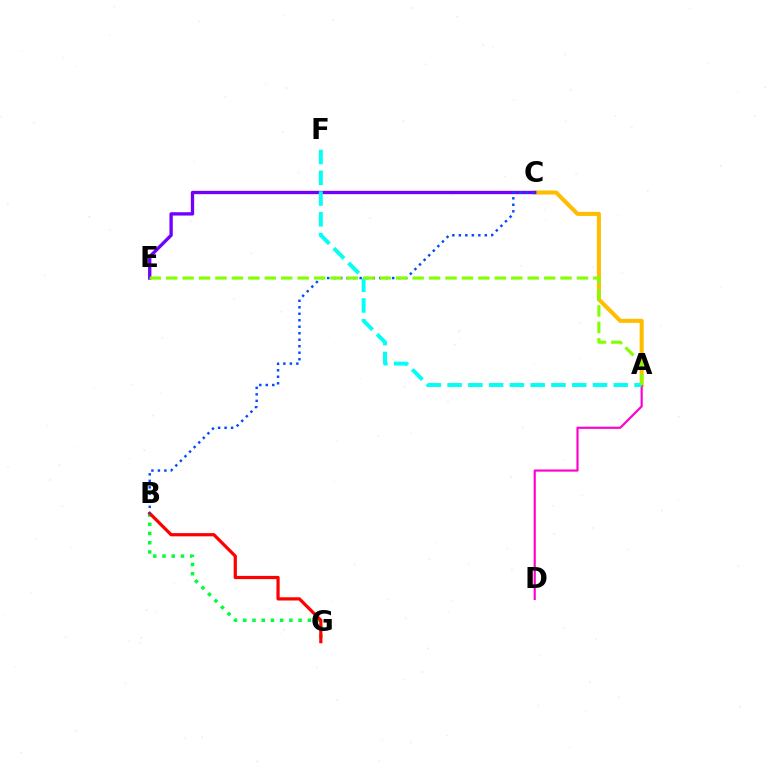{('A', 'C'): [{'color': '#ffbd00', 'line_style': 'solid', 'thickness': 2.92}], ('B', 'G'): [{'color': '#00ff39', 'line_style': 'dotted', 'thickness': 2.51}, {'color': '#ff0000', 'line_style': 'solid', 'thickness': 2.32}], ('C', 'E'): [{'color': '#7200ff', 'line_style': 'solid', 'thickness': 2.4}], ('B', 'C'): [{'color': '#004bff', 'line_style': 'dotted', 'thickness': 1.76}], ('A', 'D'): [{'color': '#ff00cf', 'line_style': 'solid', 'thickness': 1.56}], ('A', 'F'): [{'color': '#00fff6', 'line_style': 'dashed', 'thickness': 2.82}], ('A', 'E'): [{'color': '#84ff00', 'line_style': 'dashed', 'thickness': 2.23}]}